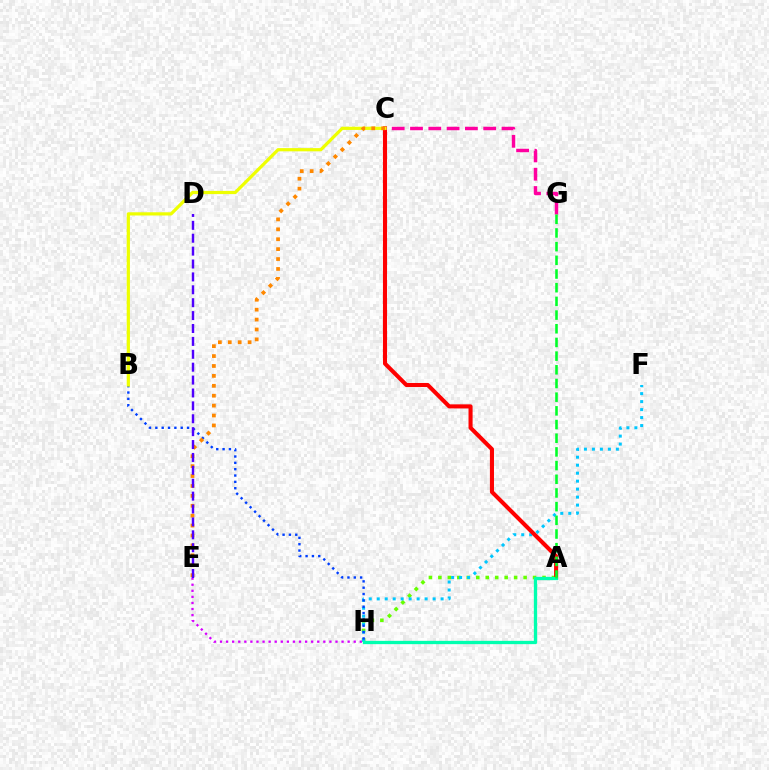{('A', 'H'): [{'color': '#66ff00', 'line_style': 'dotted', 'thickness': 2.57}, {'color': '#00ffaf', 'line_style': 'solid', 'thickness': 2.37}], ('E', 'H'): [{'color': '#d600ff', 'line_style': 'dotted', 'thickness': 1.65}], ('F', 'H'): [{'color': '#00c7ff', 'line_style': 'dotted', 'thickness': 2.17}], ('A', 'C'): [{'color': '#ff0000', 'line_style': 'solid', 'thickness': 2.94}], ('B', 'H'): [{'color': '#003fff', 'line_style': 'dotted', 'thickness': 1.72}], ('C', 'G'): [{'color': '#ff00a0', 'line_style': 'dashed', 'thickness': 2.49}], ('A', 'G'): [{'color': '#00ff27', 'line_style': 'dashed', 'thickness': 1.86}], ('B', 'C'): [{'color': '#eeff00', 'line_style': 'solid', 'thickness': 2.31}], ('C', 'E'): [{'color': '#ff8800', 'line_style': 'dotted', 'thickness': 2.69}], ('D', 'E'): [{'color': '#4f00ff', 'line_style': 'dashed', 'thickness': 1.75}]}